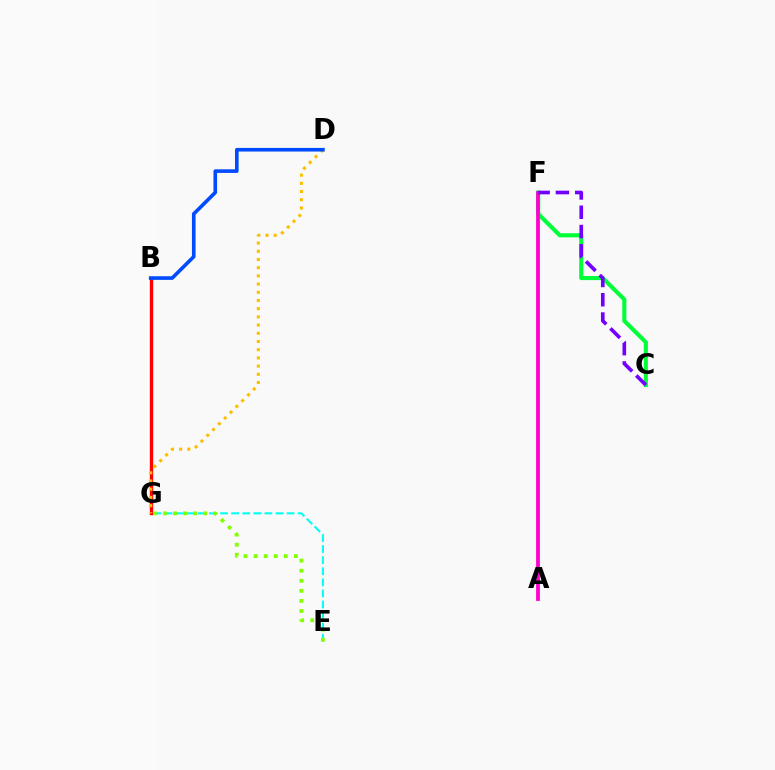{('B', 'G'): [{'color': '#ff0000', 'line_style': 'solid', 'thickness': 2.4}], ('E', 'G'): [{'color': '#00fff6', 'line_style': 'dashed', 'thickness': 1.51}, {'color': '#84ff00', 'line_style': 'dotted', 'thickness': 2.74}], ('C', 'F'): [{'color': '#00ff39', 'line_style': 'solid', 'thickness': 2.95}, {'color': '#7200ff', 'line_style': 'dashed', 'thickness': 2.62}], ('A', 'F'): [{'color': '#ff00cf', 'line_style': 'solid', 'thickness': 2.72}], ('D', 'G'): [{'color': '#ffbd00', 'line_style': 'dotted', 'thickness': 2.23}], ('B', 'D'): [{'color': '#004bff', 'line_style': 'solid', 'thickness': 2.61}]}